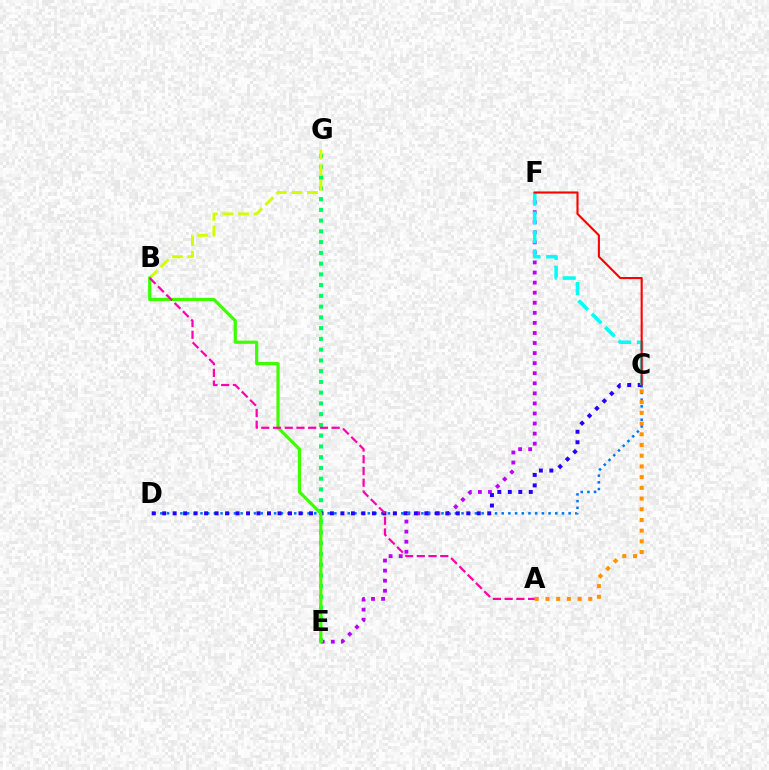{('E', 'F'): [{'color': '#b900ff', 'line_style': 'dotted', 'thickness': 2.73}], ('E', 'G'): [{'color': '#00ff5c', 'line_style': 'dotted', 'thickness': 2.92}], ('C', 'D'): [{'color': '#0074ff', 'line_style': 'dotted', 'thickness': 1.82}, {'color': '#2500ff', 'line_style': 'dotted', 'thickness': 2.85}], ('C', 'F'): [{'color': '#00fff6', 'line_style': 'dashed', 'thickness': 2.57}, {'color': '#ff0000', 'line_style': 'solid', 'thickness': 1.52}], ('B', 'G'): [{'color': '#d1ff00', 'line_style': 'dashed', 'thickness': 2.11}], ('A', 'C'): [{'color': '#ff9400', 'line_style': 'dotted', 'thickness': 2.91}], ('B', 'E'): [{'color': '#3dff00', 'line_style': 'solid', 'thickness': 2.31}], ('A', 'B'): [{'color': '#ff00ac', 'line_style': 'dashed', 'thickness': 1.59}]}